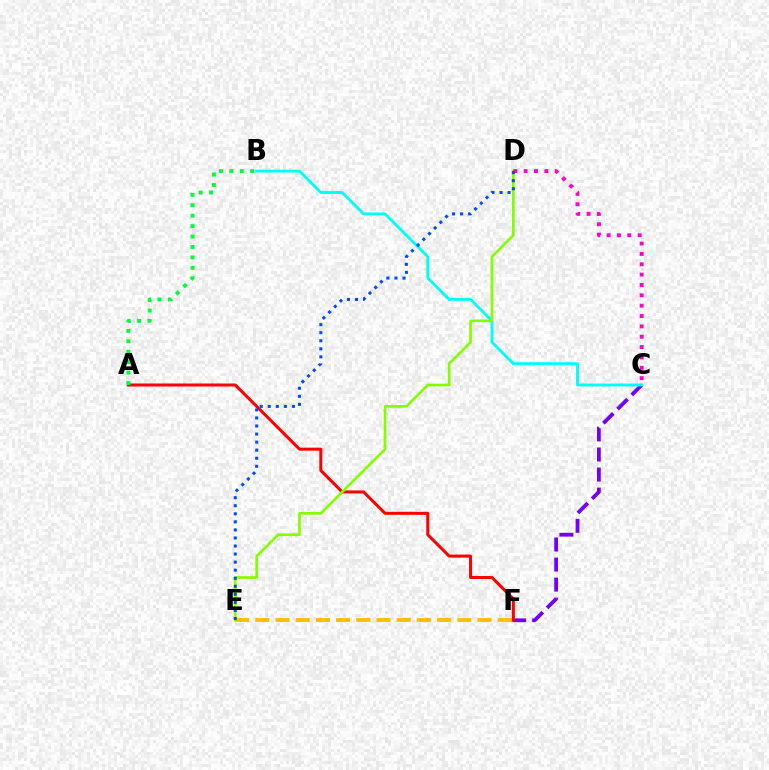{('C', 'F'): [{'color': '#7200ff', 'line_style': 'dashed', 'thickness': 2.72}], ('E', 'F'): [{'color': '#ffbd00', 'line_style': 'dashed', 'thickness': 2.74}], ('B', 'C'): [{'color': '#00fff6', 'line_style': 'solid', 'thickness': 2.07}], ('A', 'F'): [{'color': '#ff0000', 'line_style': 'solid', 'thickness': 2.18}], ('D', 'E'): [{'color': '#84ff00', 'line_style': 'solid', 'thickness': 1.93}, {'color': '#004bff', 'line_style': 'dotted', 'thickness': 2.19}], ('C', 'D'): [{'color': '#ff00cf', 'line_style': 'dotted', 'thickness': 2.81}], ('A', 'B'): [{'color': '#00ff39', 'line_style': 'dotted', 'thickness': 2.83}]}